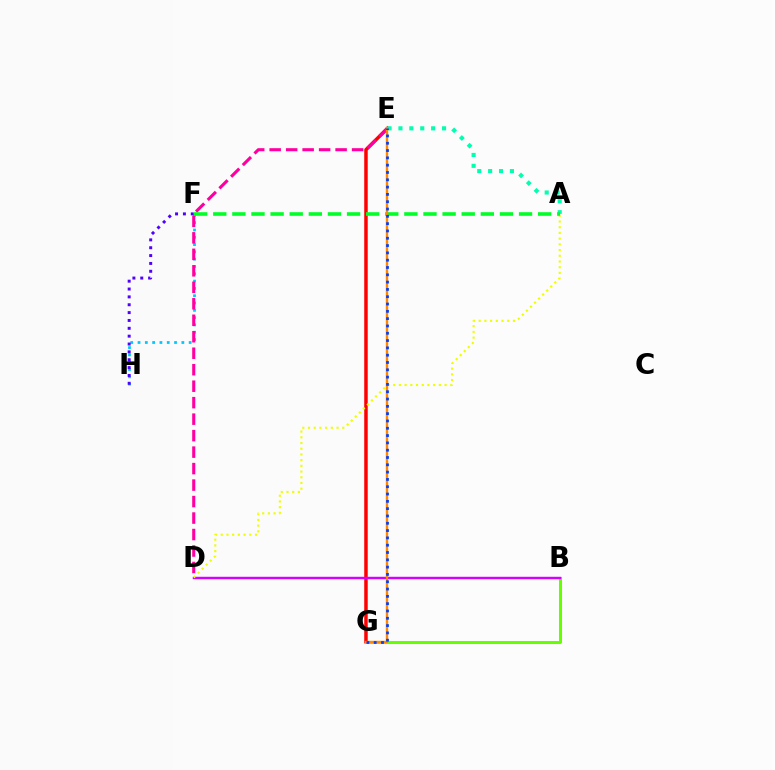{('E', 'G'): [{'color': '#ff0000', 'line_style': 'solid', 'thickness': 2.51}, {'color': '#ff8800', 'line_style': 'solid', 'thickness': 1.72}, {'color': '#003fff', 'line_style': 'dotted', 'thickness': 1.99}], ('F', 'H'): [{'color': '#00c7ff', 'line_style': 'dotted', 'thickness': 1.98}, {'color': '#4f00ff', 'line_style': 'dotted', 'thickness': 2.13}], ('B', 'G'): [{'color': '#66ff00', 'line_style': 'solid', 'thickness': 2.17}], ('B', 'D'): [{'color': '#d600ff', 'line_style': 'solid', 'thickness': 1.76}], ('D', 'E'): [{'color': '#ff00a0', 'line_style': 'dashed', 'thickness': 2.24}], ('A', 'D'): [{'color': '#eeff00', 'line_style': 'dotted', 'thickness': 1.55}], ('A', 'E'): [{'color': '#00ffaf', 'line_style': 'dotted', 'thickness': 2.96}], ('A', 'F'): [{'color': '#00ff27', 'line_style': 'dashed', 'thickness': 2.6}]}